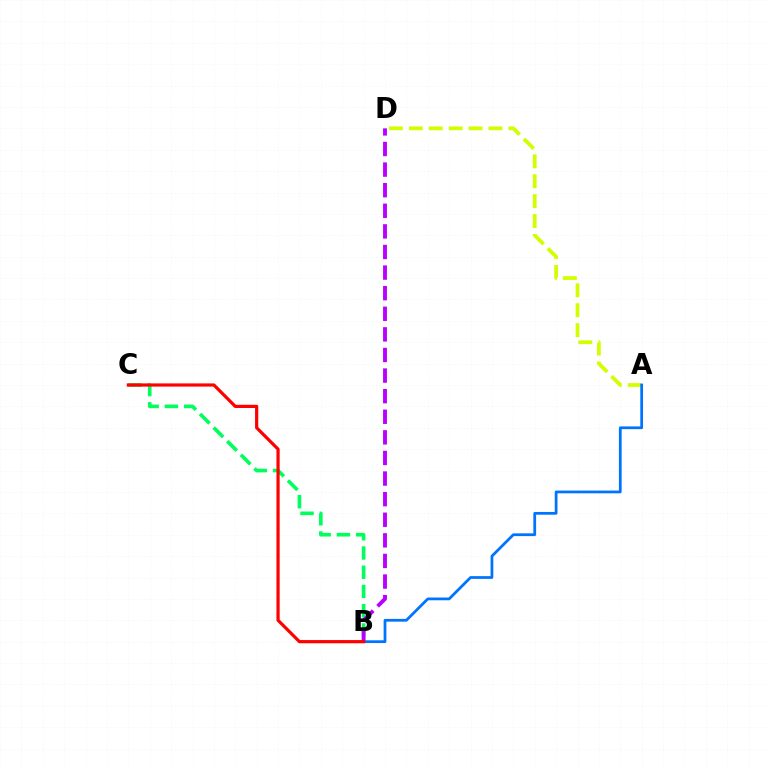{('B', 'C'): [{'color': '#00ff5c', 'line_style': 'dashed', 'thickness': 2.61}, {'color': '#ff0000', 'line_style': 'solid', 'thickness': 2.31}], ('B', 'D'): [{'color': '#b900ff', 'line_style': 'dashed', 'thickness': 2.8}], ('A', 'D'): [{'color': '#d1ff00', 'line_style': 'dashed', 'thickness': 2.7}], ('A', 'B'): [{'color': '#0074ff', 'line_style': 'solid', 'thickness': 1.99}]}